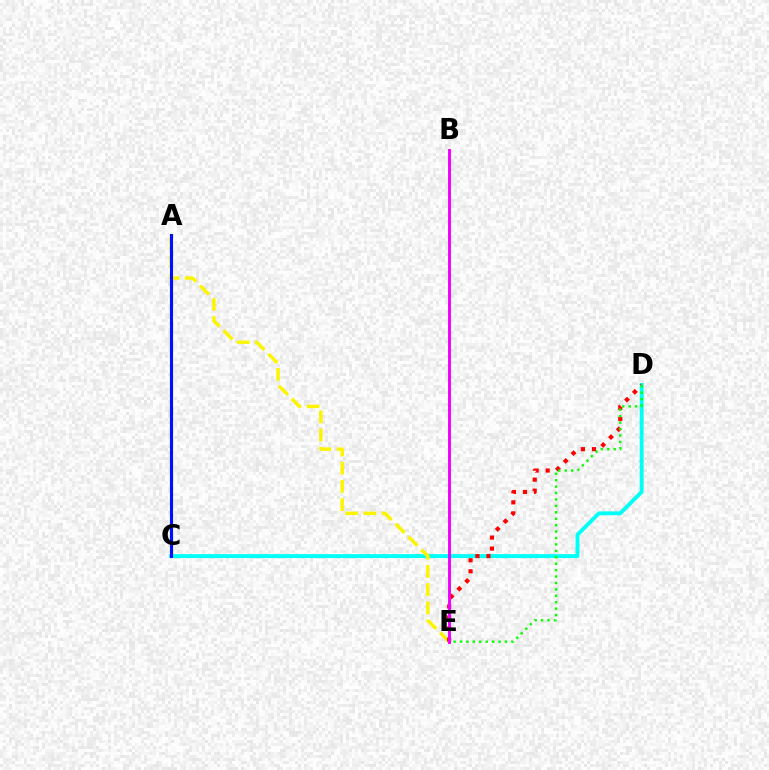{('C', 'D'): [{'color': '#00fff6', 'line_style': 'solid', 'thickness': 2.81}], ('A', 'E'): [{'color': '#fcf500', 'line_style': 'dashed', 'thickness': 2.47}], ('D', 'E'): [{'color': '#ff0000', 'line_style': 'dotted', 'thickness': 2.99}, {'color': '#08ff00', 'line_style': 'dotted', 'thickness': 1.75}], ('A', 'C'): [{'color': '#0010ff', 'line_style': 'solid', 'thickness': 2.25}], ('B', 'E'): [{'color': '#ee00ff', 'line_style': 'solid', 'thickness': 2.09}]}